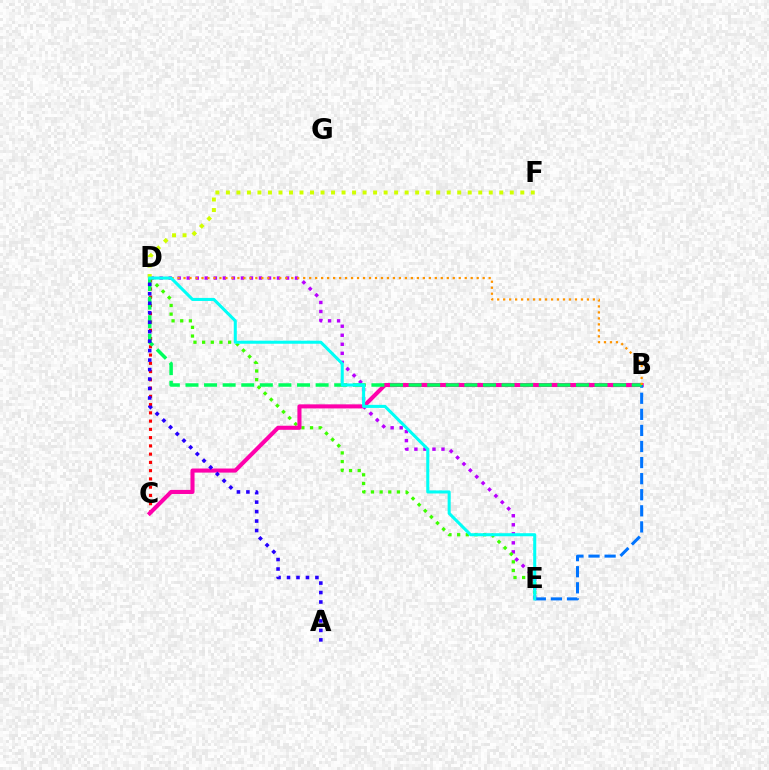{('D', 'E'): [{'color': '#b900ff', 'line_style': 'dotted', 'thickness': 2.45}, {'color': '#3dff00', 'line_style': 'dotted', 'thickness': 2.35}, {'color': '#00fff6', 'line_style': 'solid', 'thickness': 2.2}], ('D', 'F'): [{'color': '#d1ff00', 'line_style': 'dotted', 'thickness': 2.86}], ('C', 'D'): [{'color': '#ff0000', 'line_style': 'dotted', 'thickness': 2.24}], ('B', 'C'): [{'color': '#ff00ac', 'line_style': 'solid', 'thickness': 2.94}], ('B', 'E'): [{'color': '#0074ff', 'line_style': 'dashed', 'thickness': 2.18}], ('B', 'D'): [{'color': '#00ff5c', 'line_style': 'dashed', 'thickness': 2.53}, {'color': '#ff9400', 'line_style': 'dotted', 'thickness': 1.63}], ('A', 'D'): [{'color': '#2500ff', 'line_style': 'dotted', 'thickness': 2.57}]}